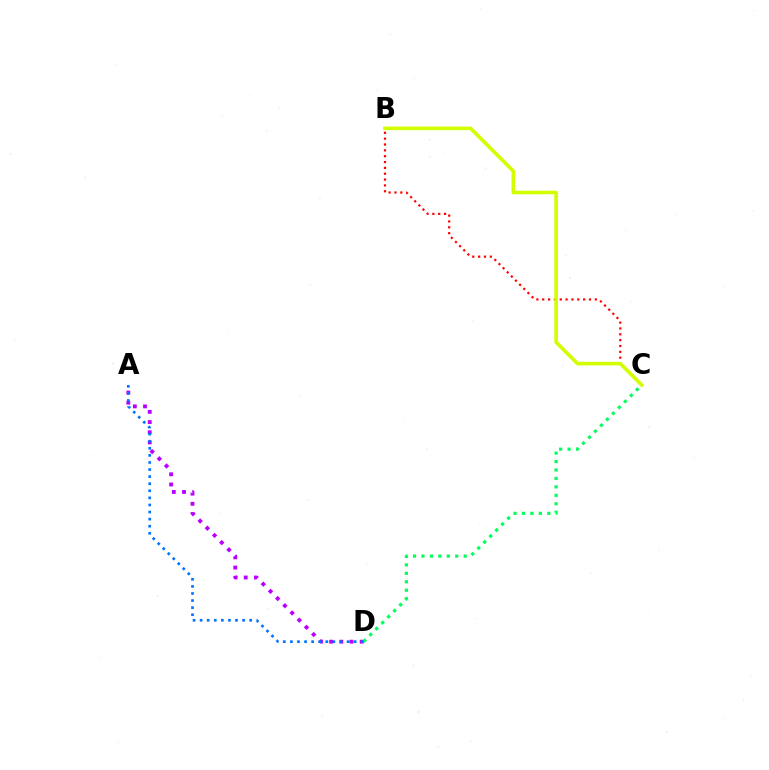{('B', 'C'): [{'color': '#ff0000', 'line_style': 'dotted', 'thickness': 1.59}, {'color': '#d1ff00', 'line_style': 'solid', 'thickness': 2.6}], ('A', 'D'): [{'color': '#b900ff', 'line_style': 'dotted', 'thickness': 2.77}, {'color': '#0074ff', 'line_style': 'dotted', 'thickness': 1.92}], ('C', 'D'): [{'color': '#00ff5c', 'line_style': 'dotted', 'thickness': 2.29}]}